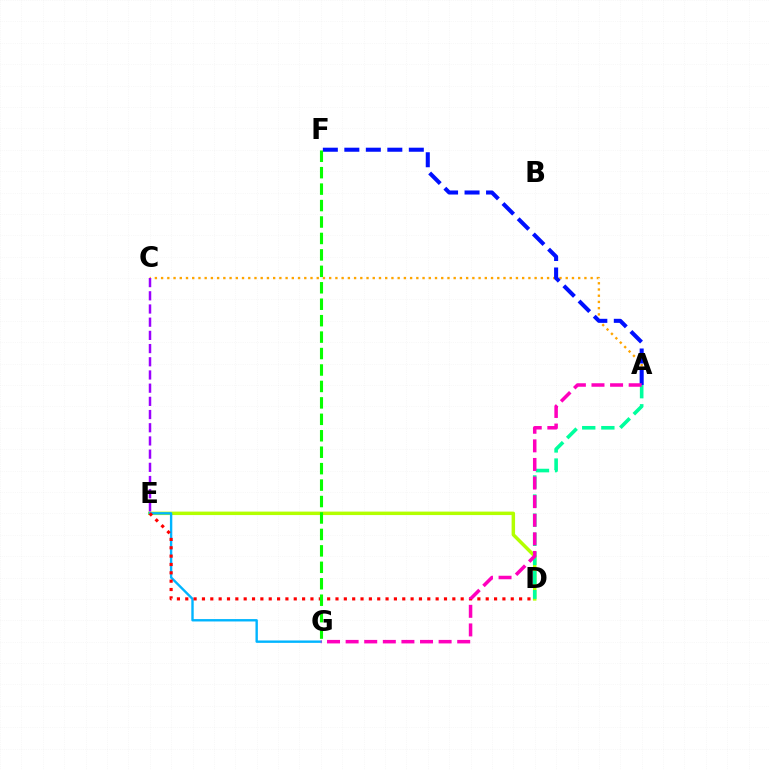{('D', 'E'): [{'color': '#b3ff00', 'line_style': 'solid', 'thickness': 2.5}, {'color': '#ff0000', 'line_style': 'dotted', 'thickness': 2.27}], ('E', 'G'): [{'color': '#00b5ff', 'line_style': 'solid', 'thickness': 1.72}], ('A', 'D'): [{'color': '#00ff9d', 'line_style': 'dashed', 'thickness': 2.6}], ('A', 'C'): [{'color': '#ffa500', 'line_style': 'dotted', 'thickness': 1.69}], ('C', 'E'): [{'color': '#9b00ff', 'line_style': 'dashed', 'thickness': 1.79}], ('A', 'F'): [{'color': '#0010ff', 'line_style': 'dashed', 'thickness': 2.92}], ('F', 'G'): [{'color': '#08ff00', 'line_style': 'dashed', 'thickness': 2.23}], ('A', 'G'): [{'color': '#ff00bd', 'line_style': 'dashed', 'thickness': 2.53}]}